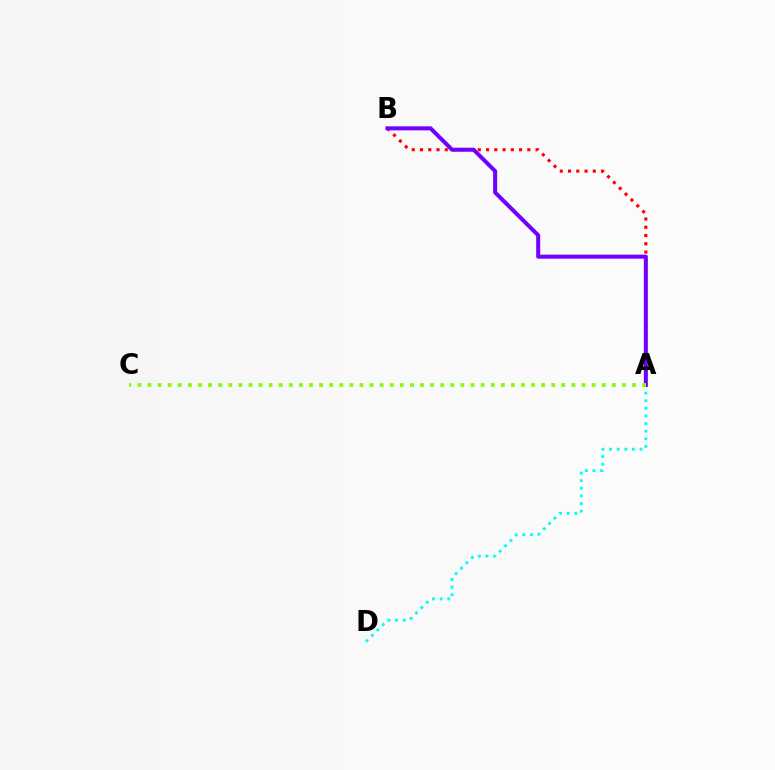{('A', 'B'): [{'color': '#ff0000', 'line_style': 'dotted', 'thickness': 2.24}, {'color': '#7200ff', 'line_style': 'solid', 'thickness': 2.89}], ('A', 'D'): [{'color': '#00fff6', 'line_style': 'dotted', 'thickness': 2.07}], ('A', 'C'): [{'color': '#84ff00', 'line_style': 'dotted', 'thickness': 2.74}]}